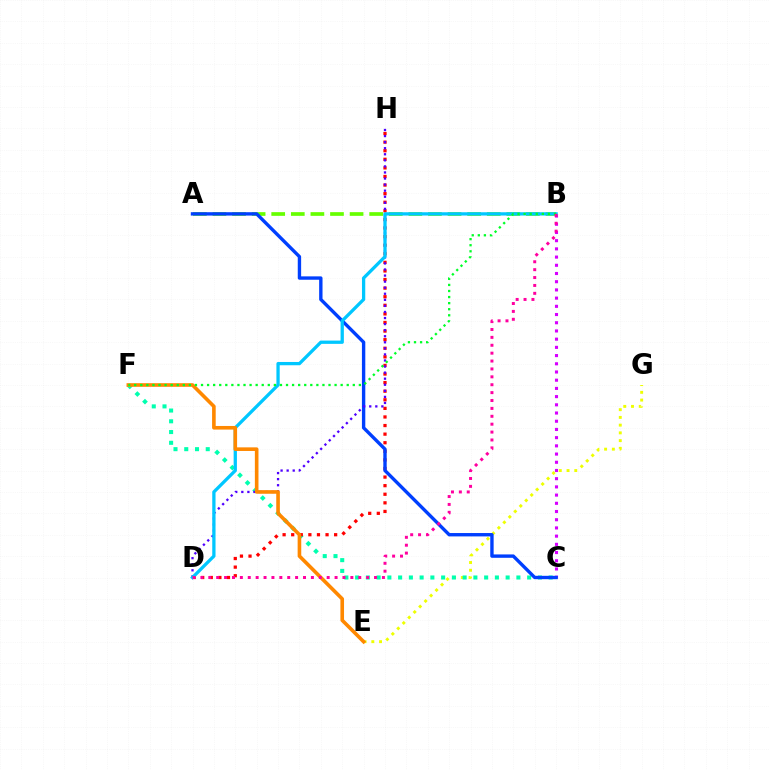{('E', 'G'): [{'color': '#eeff00', 'line_style': 'dotted', 'thickness': 2.1}], ('A', 'B'): [{'color': '#66ff00', 'line_style': 'dashed', 'thickness': 2.66}], ('B', 'C'): [{'color': '#d600ff', 'line_style': 'dotted', 'thickness': 2.23}], ('C', 'F'): [{'color': '#00ffaf', 'line_style': 'dotted', 'thickness': 2.92}], ('D', 'H'): [{'color': '#ff0000', 'line_style': 'dotted', 'thickness': 2.33}, {'color': '#4f00ff', 'line_style': 'dotted', 'thickness': 1.65}], ('A', 'C'): [{'color': '#003fff', 'line_style': 'solid', 'thickness': 2.43}], ('B', 'D'): [{'color': '#00c7ff', 'line_style': 'solid', 'thickness': 2.36}, {'color': '#ff00a0', 'line_style': 'dotted', 'thickness': 2.14}], ('E', 'F'): [{'color': '#ff8800', 'line_style': 'solid', 'thickness': 2.6}], ('B', 'F'): [{'color': '#00ff27', 'line_style': 'dotted', 'thickness': 1.65}]}